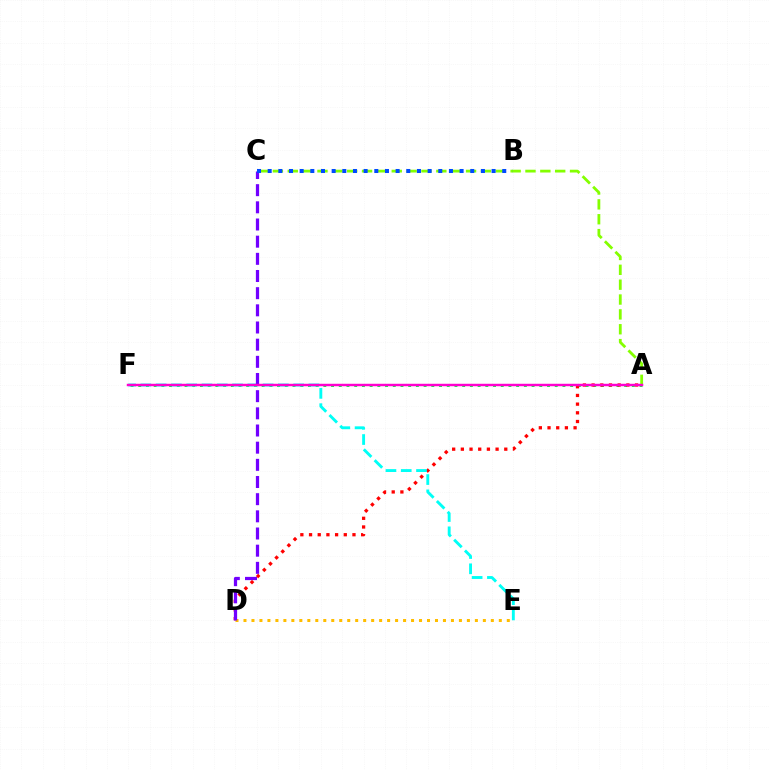{('A', 'C'): [{'color': '#84ff00', 'line_style': 'dashed', 'thickness': 2.02}], ('A', 'F'): [{'color': '#00ff39', 'line_style': 'dotted', 'thickness': 2.1}, {'color': '#ff00cf', 'line_style': 'solid', 'thickness': 1.77}], ('A', 'D'): [{'color': '#ff0000', 'line_style': 'dotted', 'thickness': 2.36}], ('E', 'F'): [{'color': '#00fff6', 'line_style': 'dashed', 'thickness': 2.08}], ('D', 'E'): [{'color': '#ffbd00', 'line_style': 'dotted', 'thickness': 2.17}], ('C', 'D'): [{'color': '#7200ff', 'line_style': 'dashed', 'thickness': 2.33}], ('B', 'C'): [{'color': '#004bff', 'line_style': 'dotted', 'thickness': 2.9}]}